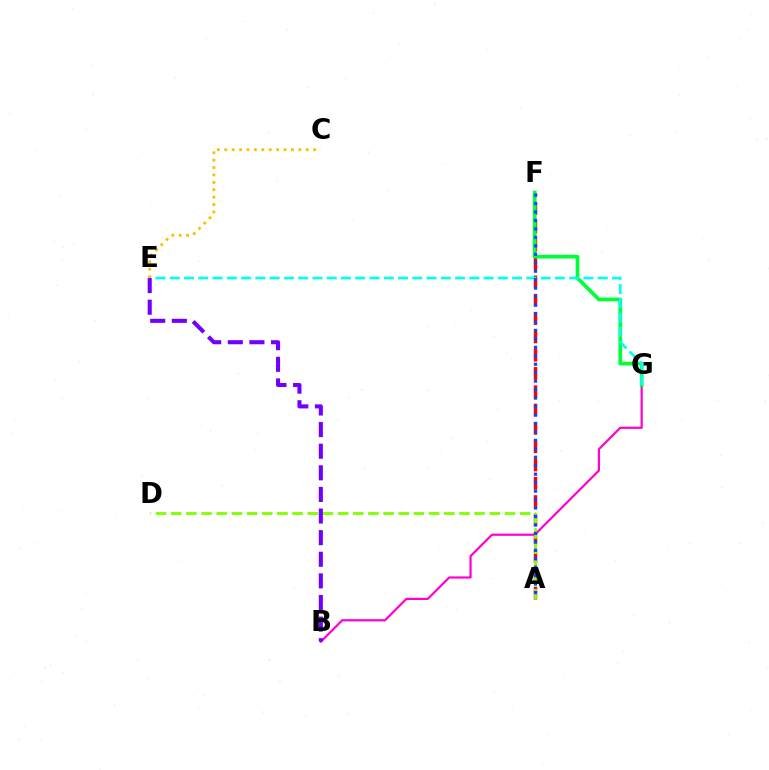{('B', 'G'): [{'color': '#ff00cf', 'line_style': 'solid', 'thickness': 1.58}], ('A', 'F'): [{'color': '#ff0000', 'line_style': 'dashed', 'thickness': 2.49}, {'color': '#004bff', 'line_style': 'dotted', 'thickness': 2.3}], ('F', 'G'): [{'color': '#00ff39', 'line_style': 'solid', 'thickness': 2.7}], ('E', 'G'): [{'color': '#00fff6', 'line_style': 'dashed', 'thickness': 1.94}], ('A', 'D'): [{'color': '#84ff00', 'line_style': 'dashed', 'thickness': 2.06}], ('C', 'E'): [{'color': '#ffbd00', 'line_style': 'dotted', 'thickness': 2.01}], ('B', 'E'): [{'color': '#7200ff', 'line_style': 'dashed', 'thickness': 2.94}]}